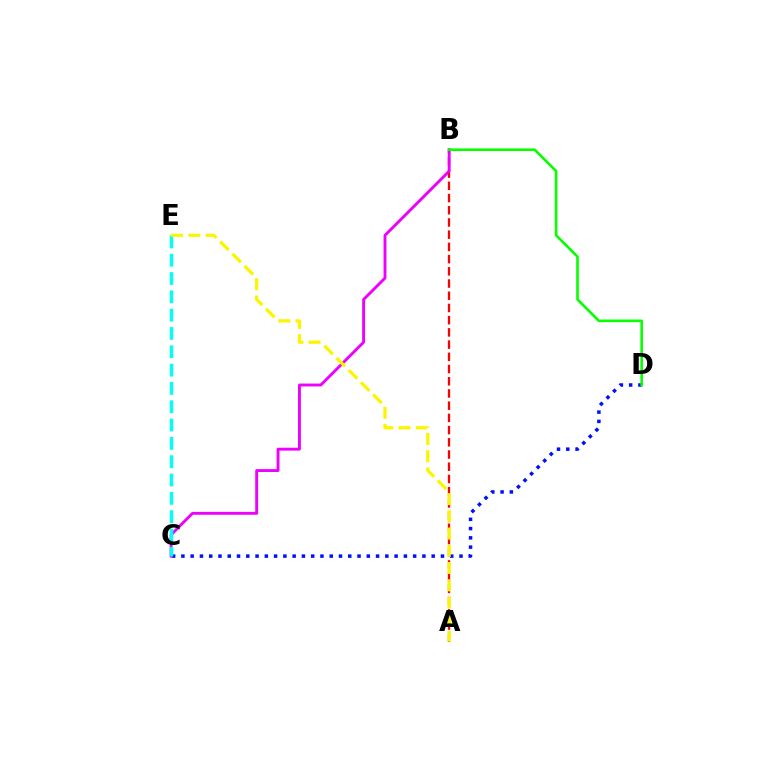{('C', 'D'): [{'color': '#0010ff', 'line_style': 'dotted', 'thickness': 2.52}], ('A', 'B'): [{'color': '#ff0000', 'line_style': 'dashed', 'thickness': 1.66}], ('B', 'C'): [{'color': '#ee00ff', 'line_style': 'solid', 'thickness': 2.08}], ('B', 'D'): [{'color': '#08ff00', 'line_style': 'solid', 'thickness': 1.89}], ('C', 'E'): [{'color': '#00fff6', 'line_style': 'dashed', 'thickness': 2.49}], ('A', 'E'): [{'color': '#fcf500', 'line_style': 'dashed', 'thickness': 2.34}]}